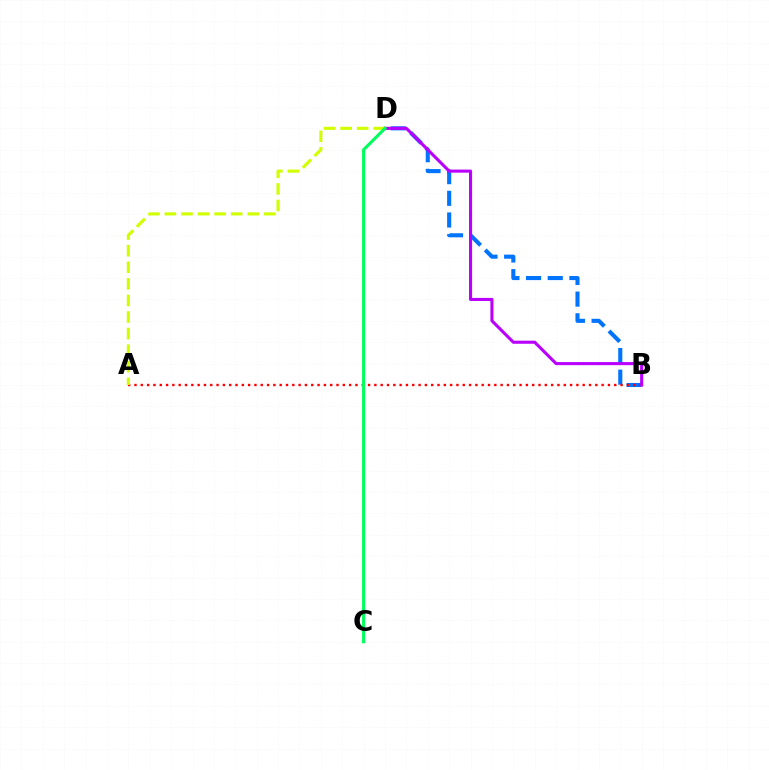{('B', 'D'): [{'color': '#0074ff', 'line_style': 'dashed', 'thickness': 2.94}, {'color': '#b900ff', 'line_style': 'solid', 'thickness': 2.22}], ('A', 'B'): [{'color': '#ff0000', 'line_style': 'dotted', 'thickness': 1.72}], ('A', 'D'): [{'color': '#d1ff00', 'line_style': 'dashed', 'thickness': 2.25}], ('C', 'D'): [{'color': '#00ff5c', 'line_style': 'solid', 'thickness': 2.23}]}